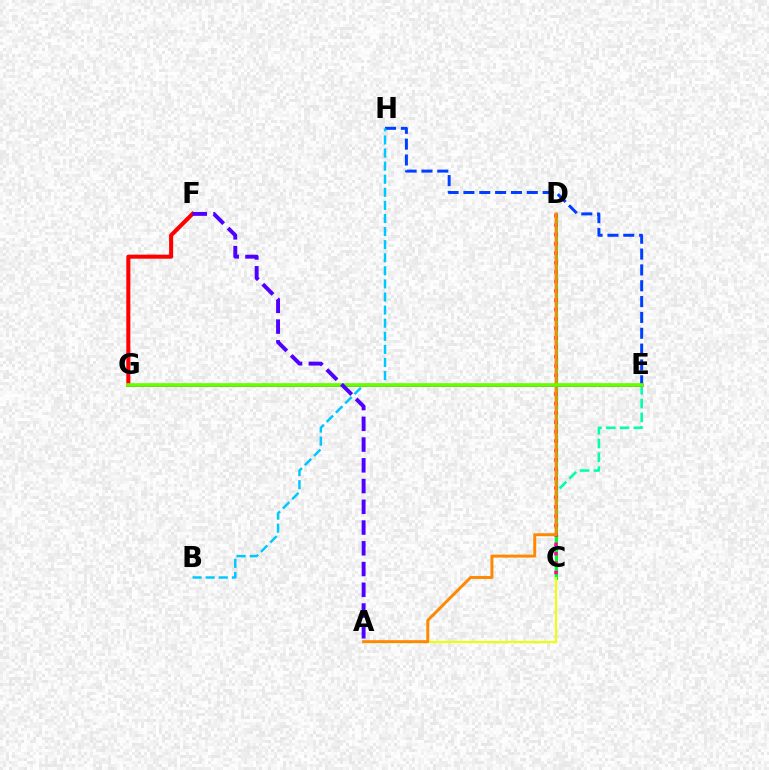{('C', 'E'): [{'color': '#00ffaf', 'line_style': 'dashed', 'thickness': 1.87}], ('C', 'D'): [{'color': '#00ff27', 'line_style': 'solid', 'thickness': 2.3}, {'color': '#ff00a0', 'line_style': 'dotted', 'thickness': 2.55}], ('A', 'C'): [{'color': '#eeff00', 'line_style': 'solid', 'thickness': 1.5}], ('A', 'D'): [{'color': '#ff8800', 'line_style': 'solid', 'thickness': 2.12}], ('E', 'H'): [{'color': '#003fff', 'line_style': 'dashed', 'thickness': 2.15}], ('E', 'G'): [{'color': '#d600ff', 'line_style': 'solid', 'thickness': 2.1}, {'color': '#66ff00', 'line_style': 'solid', 'thickness': 2.62}], ('B', 'H'): [{'color': '#00c7ff', 'line_style': 'dashed', 'thickness': 1.78}], ('F', 'G'): [{'color': '#ff0000', 'line_style': 'solid', 'thickness': 2.92}], ('A', 'F'): [{'color': '#4f00ff', 'line_style': 'dashed', 'thickness': 2.82}]}